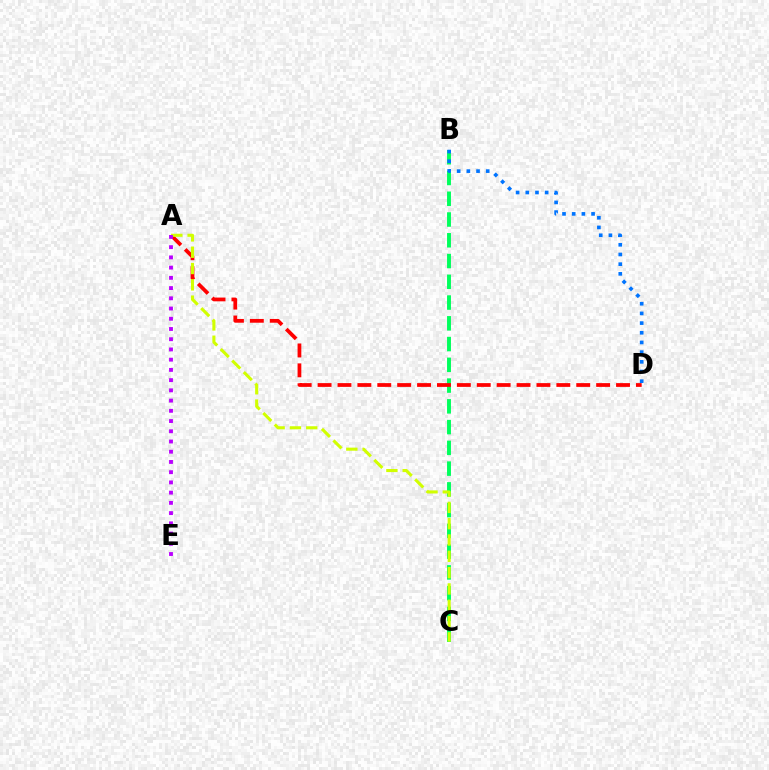{('B', 'C'): [{'color': '#00ff5c', 'line_style': 'dashed', 'thickness': 2.82}], ('A', 'D'): [{'color': '#ff0000', 'line_style': 'dashed', 'thickness': 2.7}], ('A', 'C'): [{'color': '#d1ff00', 'line_style': 'dashed', 'thickness': 2.22}], ('B', 'D'): [{'color': '#0074ff', 'line_style': 'dotted', 'thickness': 2.63}], ('A', 'E'): [{'color': '#b900ff', 'line_style': 'dotted', 'thickness': 2.78}]}